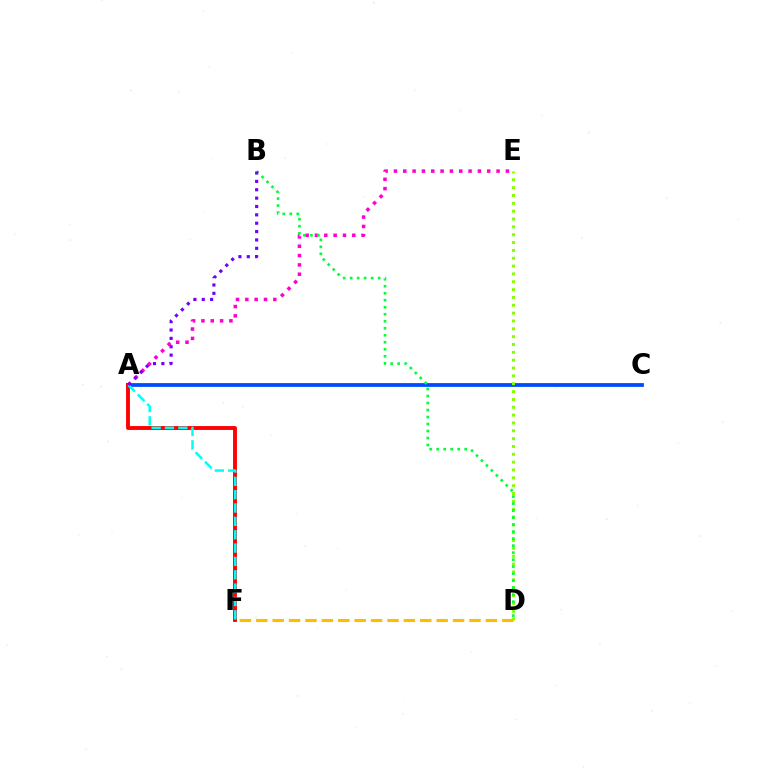{('A', 'E'): [{'color': '#ff00cf', 'line_style': 'dotted', 'thickness': 2.53}], ('A', 'C'): [{'color': '#004bff', 'line_style': 'solid', 'thickness': 2.72}], ('D', 'E'): [{'color': '#84ff00', 'line_style': 'dotted', 'thickness': 2.13}], ('B', 'D'): [{'color': '#00ff39', 'line_style': 'dotted', 'thickness': 1.9}], ('A', 'F'): [{'color': '#ff0000', 'line_style': 'solid', 'thickness': 2.79}, {'color': '#00fff6', 'line_style': 'dashed', 'thickness': 1.81}], ('D', 'F'): [{'color': '#ffbd00', 'line_style': 'dashed', 'thickness': 2.23}], ('A', 'B'): [{'color': '#7200ff', 'line_style': 'dotted', 'thickness': 2.27}]}